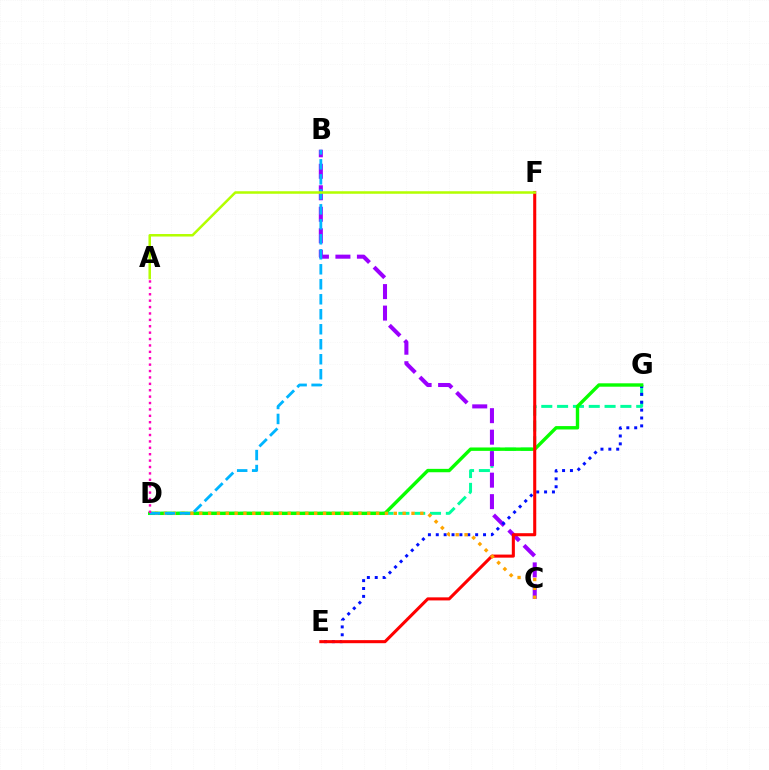{('D', 'G'): [{'color': '#00ff9d', 'line_style': 'dashed', 'thickness': 2.15}, {'color': '#08ff00', 'line_style': 'solid', 'thickness': 2.44}], ('B', 'C'): [{'color': '#9b00ff', 'line_style': 'dashed', 'thickness': 2.92}], ('E', 'G'): [{'color': '#0010ff', 'line_style': 'dotted', 'thickness': 2.14}], ('E', 'F'): [{'color': '#ff0000', 'line_style': 'solid', 'thickness': 2.21}], ('C', 'D'): [{'color': '#ffa500', 'line_style': 'dotted', 'thickness': 2.4}], ('B', 'D'): [{'color': '#00b5ff', 'line_style': 'dashed', 'thickness': 2.04}], ('A', 'D'): [{'color': '#ff00bd', 'line_style': 'dotted', 'thickness': 1.74}], ('A', 'F'): [{'color': '#b3ff00', 'line_style': 'solid', 'thickness': 1.81}]}